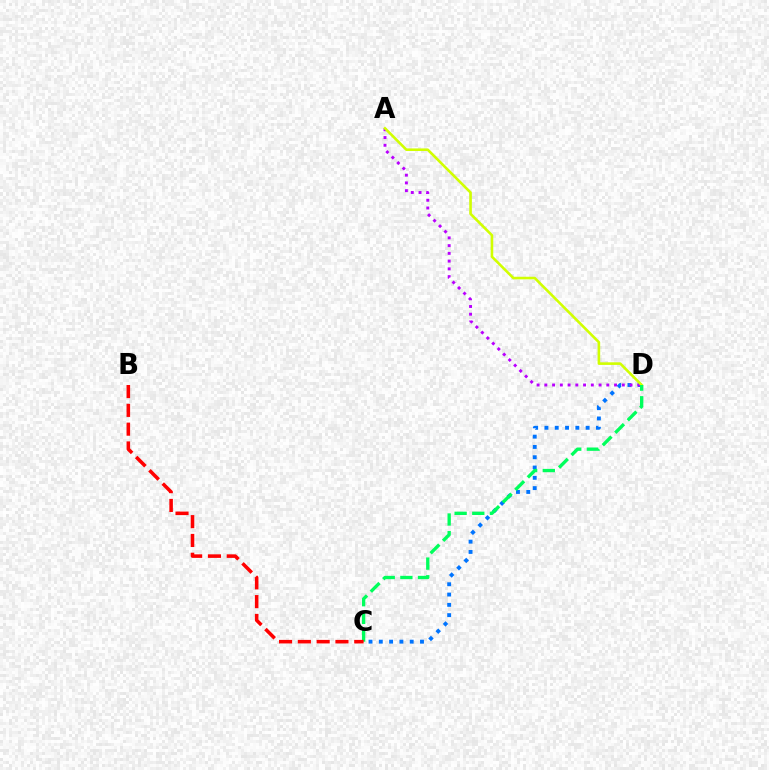{('C', 'D'): [{'color': '#0074ff', 'line_style': 'dotted', 'thickness': 2.8}, {'color': '#00ff5c', 'line_style': 'dashed', 'thickness': 2.4}], ('A', 'D'): [{'color': '#b900ff', 'line_style': 'dotted', 'thickness': 2.1}, {'color': '#d1ff00', 'line_style': 'solid', 'thickness': 1.87}], ('B', 'C'): [{'color': '#ff0000', 'line_style': 'dashed', 'thickness': 2.55}]}